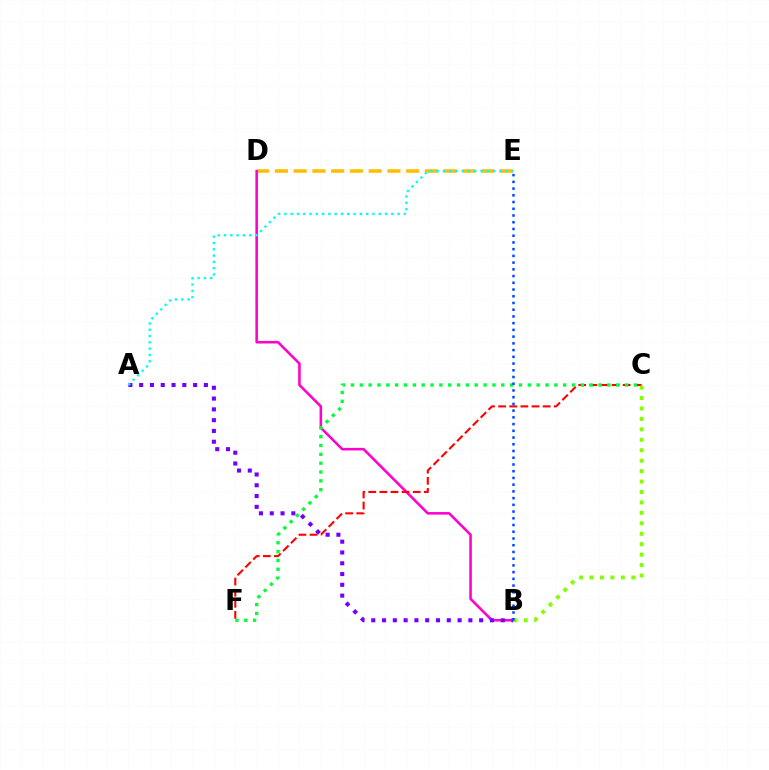{('D', 'E'): [{'color': '#ffbd00', 'line_style': 'dashed', 'thickness': 2.55}], ('B', 'D'): [{'color': '#ff00cf', 'line_style': 'solid', 'thickness': 1.84}], ('C', 'F'): [{'color': '#ff0000', 'line_style': 'dashed', 'thickness': 1.51}, {'color': '#00ff39', 'line_style': 'dotted', 'thickness': 2.4}], ('A', 'B'): [{'color': '#7200ff', 'line_style': 'dotted', 'thickness': 2.93}], ('B', 'C'): [{'color': '#84ff00', 'line_style': 'dotted', 'thickness': 2.84}], ('A', 'E'): [{'color': '#00fff6', 'line_style': 'dotted', 'thickness': 1.71}], ('B', 'E'): [{'color': '#004bff', 'line_style': 'dotted', 'thickness': 1.83}]}